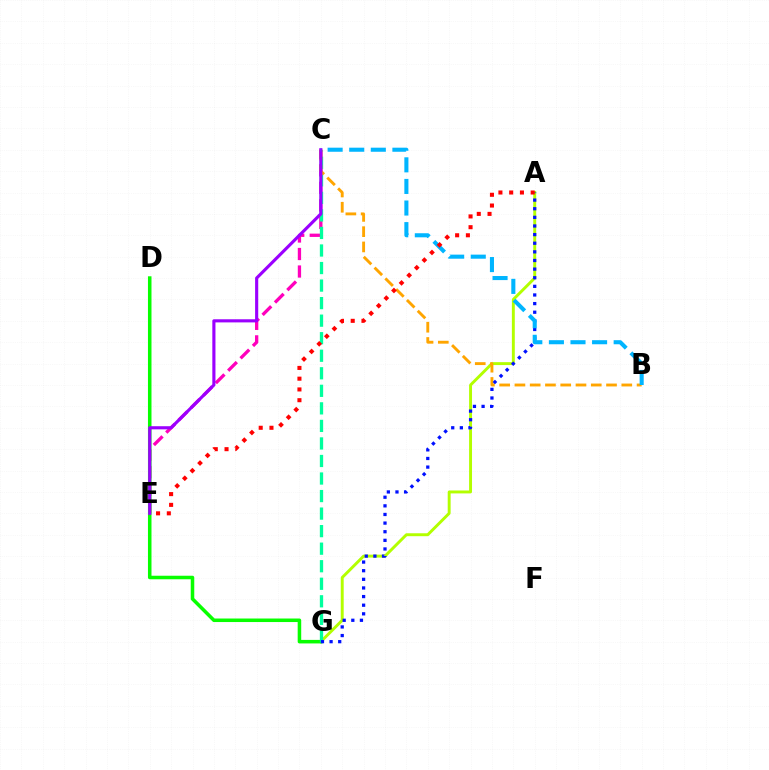{('A', 'G'): [{'color': '#b3ff00', 'line_style': 'solid', 'thickness': 2.11}, {'color': '#0010ff', 'line_style': 'dotted', 'thickness': 2.34}], ('C', 'E'): [{'color': '#ff00bd', 'line_style': 'dashed', 'thickness': 2.38}, {'color': '#9b00ff', 'line_style': 'solid', 'thickness': 2.25}], ('D', 'G'): [{'color': '#08ff00', 'line_style': 'solid', 'thickness': 2.54}], ('C', 'G'): [{'color': '#00ff9d', 'line_style': 'dashed', 'thickness': 2.38}], ('B', 'C'): [{'color': '#ffa500', 'line_style': 'dashed', 'thickness': 2.07}, {'color': '#00b5ff', 'line_style': 'dashed', 'thickness': 2.93}], ('A', 'E'): [{'color': '#ff0000', 'line_style': 'dotted', 'thickness': 2.92}]}